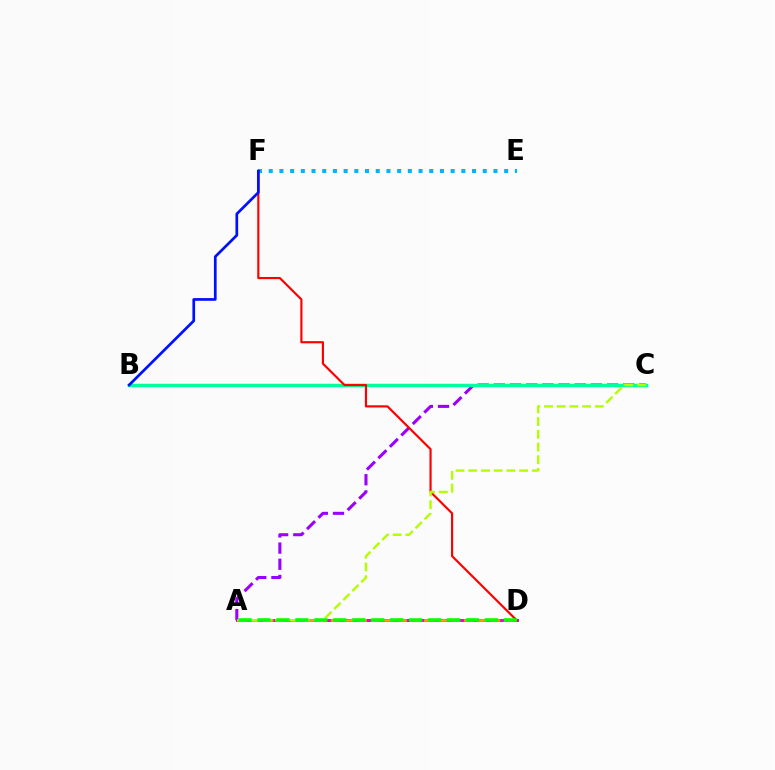{('A', 'D'): [{'color': '#ff00bd', 'line_style': 'solid', 'thickness': 2.15}, {'color': '#ffa500', 'line_style': 'dashed', 'thickness': 1.81}, {'color': '#08ff00', 'line_style': 'dashed', 'thickness': 2.57}], ('A', 'C'): [{'color': '#9b00ff', 'line_style': 'dashed', 'thickness': 2.2}, {'color': '#b3ff00', 'line_style': 'dashed', 'thickness': 1.73}], ('B', 'C'): [{'color': '#00ff9d', 'line_style': 'solid', 'thickness': 2.5}], ('E', 'F'): [{'color': '#00b5ff', 'line_style': 'dotted', 'thickness': 2.91}], ('D', 'F'): [{'color': '#ff0000', 'line_style': 'solid', 'thickness': 1.56}], ('B', 'F'): [{'color': '#0010ff', 'line_style': 'solid', 'thickness': 1.95}]}